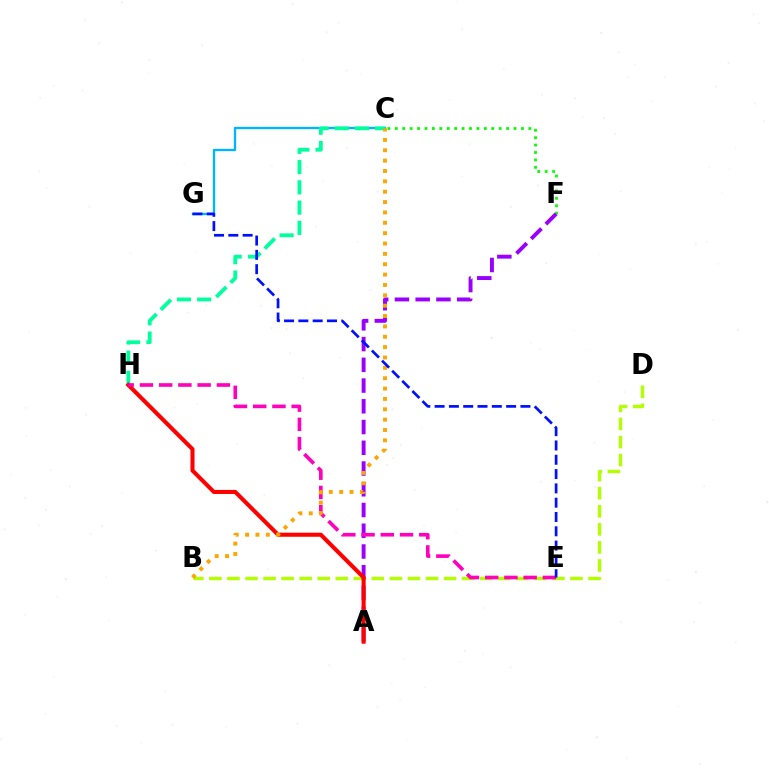{('B', 'D'): [{'color': '#b3ff00', 'line_style': 'dashed', 'thickness': 2.45}], ('C', 'G'): [{'color': '#00b5ff', 'line_style': 'solid', 'thickness': 1.68}], ('C', 'H'): [{'color': '#00ff9d', 'line_style': 'dashed', 'thickness': 2.75}], ('C', 'F'): [{'color': '#08ff00', 'line_style': 'dotted', 'thickness': 2.02}], ('A', 'F'): [{'color': '#9b00ff', 'line_style': 'dashed', 'thickness': 2.82}], ('A', 'H'): [{'color': '#ff0000', 'line_style': 'solid', 'thickness': 2.93}], ('E', 'H'): [{'color': '#ff00bd', 'line_style': 'dashed', 'thickness': 2.61}], ('B', 'C'): [{'color': '#ffa500', 'line_style': 'dotted', 'thickness': 2.81}], ('E', 'G'): [{'color': '#0010ff', 'line_style': 'dashed', 'thickness': 1.94}]}